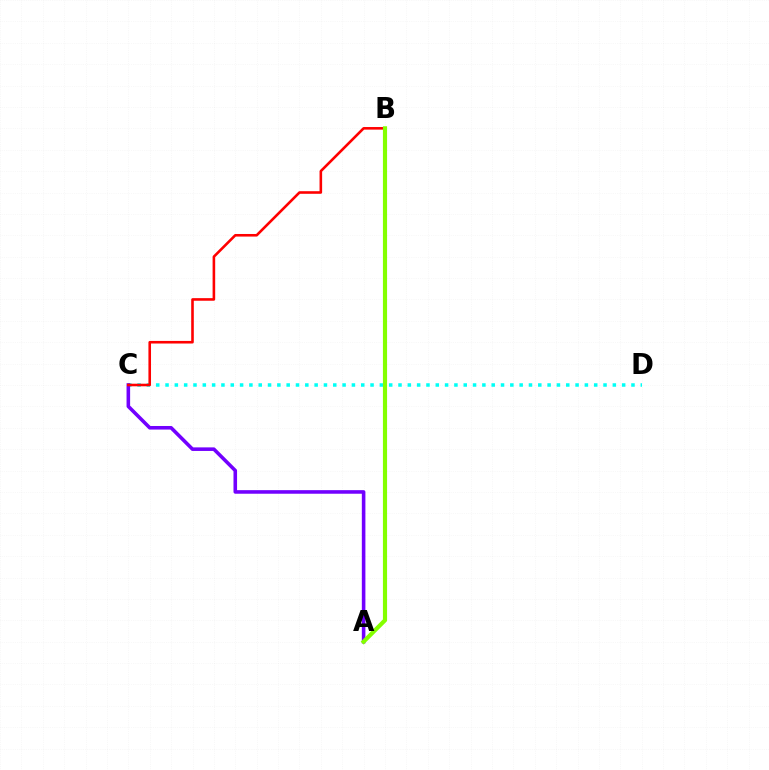{('C', 'D'): [{'color': '#00fff6', 'line_style': 'dotted', 'thickness': 2.53}], ('A', 'C'): [{'color': '#7200ff', 'line_style': 'solid', 'thickness': 2.57}], ('B', 'C'): [{'color': '#ff0000', 'line_style': 'solid', 'thickness': 1.87}], ('A', 'B'): [{'color': '#84ff00', 'line_style': 'solid', 'thickness': 2.99}]}